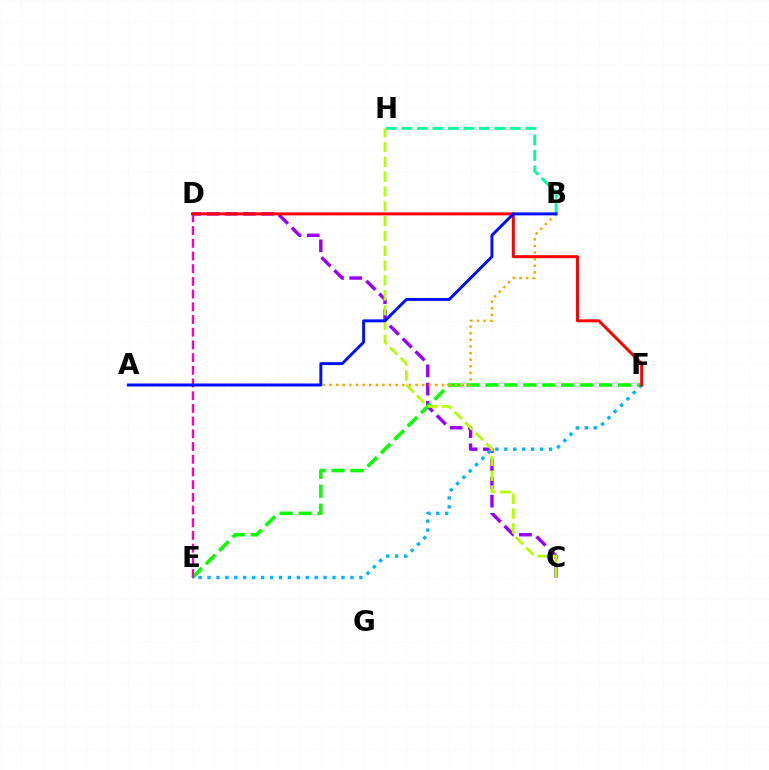{('C', 'D'): [{'color': '#9b00ff', 'line_style': 'dashed', 'thickness': 2.47}], ('E', 'F'): [{'color': '#08ff00', 'line_style': 'dashed', 'thickness': 2.57}, {'color': '#00b5ff', 'line_style': 'dotted', 'thickness': 2.43}], ('D', 'E'): [{'color': '#ff00bd', 'line_style': 'dashed', 'thickness': 1.73}], ('B', 'H'): [{'color': '#00ff9d', 'line_style': 'dashed', 'thickness': 2.1}], ('D', 'F'): [{'color': '#ff0000', 'line_style': 'solid', 'thickness': 2.14}], ('C', 'H'): [{'color': '#b3ff00', 'line_style': 'dashed', 'thickness': 2.01}], ('A', 'B'): [{'color': '#ffa500', 'line_style': 'dotted', 'thickness': 1.8}, {'color': '#0010ff', 'line_style': 'solid', 'thickness': 2.13}]}